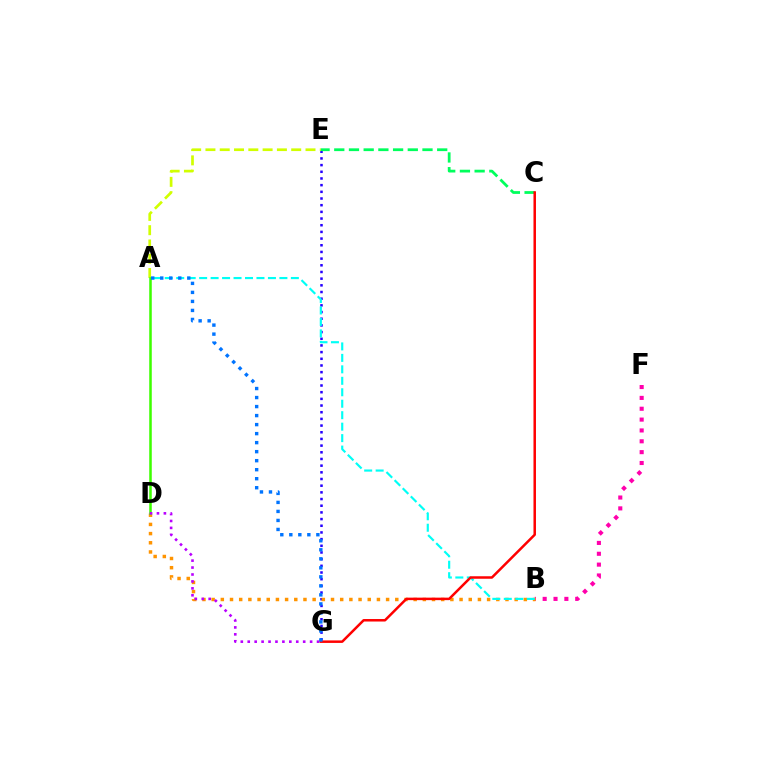{('E', 'G'): [{'color': '#2500ff', 'line_style': 'dotted', 'thickness': 1.81}], ('B', 'F'): [{'color': '#ff00ac', 'line_style': 'dotted', 'thickness': 2.95}], ('B', 'D'): [{'color': '#ff9400', 'line_style': 'dotted', 'thickness': 2.49}], ('A', 'E'): [{'color': '#d1ff00', 'line_style': 'dashed', 'thickness': 1.94}], ('A', 'D'): [{'color': '#3dff00', 'line_style': 'solid', 'thickness': 1.82}], ('C', 'E'): [{'color': '#00ff5c', 'line_style': 'dashed', 'thickness': 2.0}], ('D', 'G'): [{'color': '#b900ff', 'line_style': 'dotted', 'thickness': 1.88}], ('A', 'B'): [{'color': '#00fff6', 'line_style': 'dashed', 'thickness': 1.56}], ('C', 'G'): [{'color': '#ff0000', 'line_style': 'solid', 'thickness': 1.8}], ('A', 'G'): [{'color': '#0074ff', 'line_style': 'dotted', 'thickness': 2.45}]}